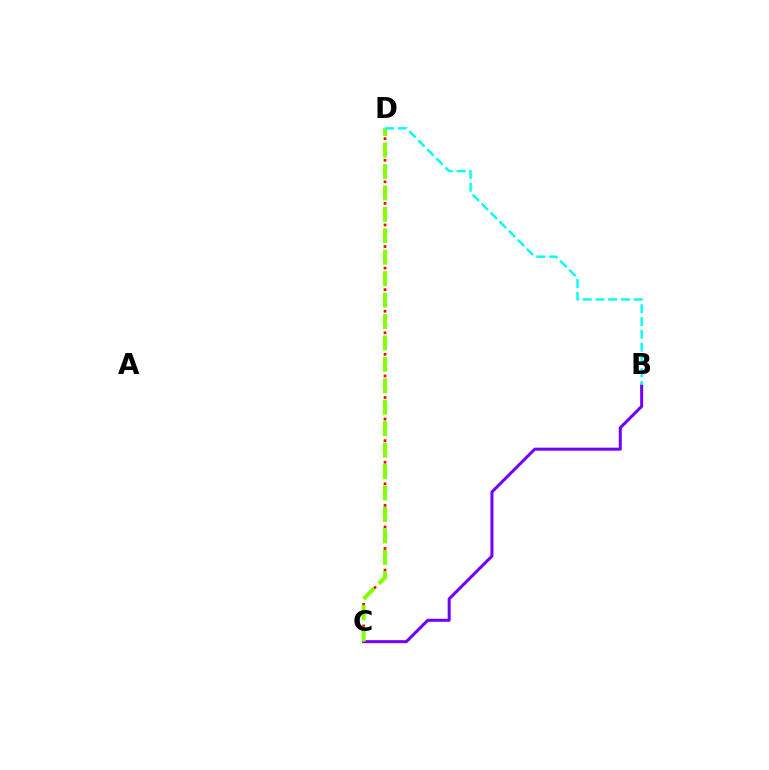{('C', 'D'): [{'color': '#ff0000', 'line_style': 'dotted', 'thickness': 1.95}, {'color': '#84ff00', 'line_style': 'dashed', 'thickness': 2.91}], ('B', 'C'): [{'color': '#7200ff', 'line_style': 'solid', 'thickness': 2.16}], ('B', 'D'): [{'color': '#00fff6', 'line_style': 'dashed', 'thickness': 1.73}]}